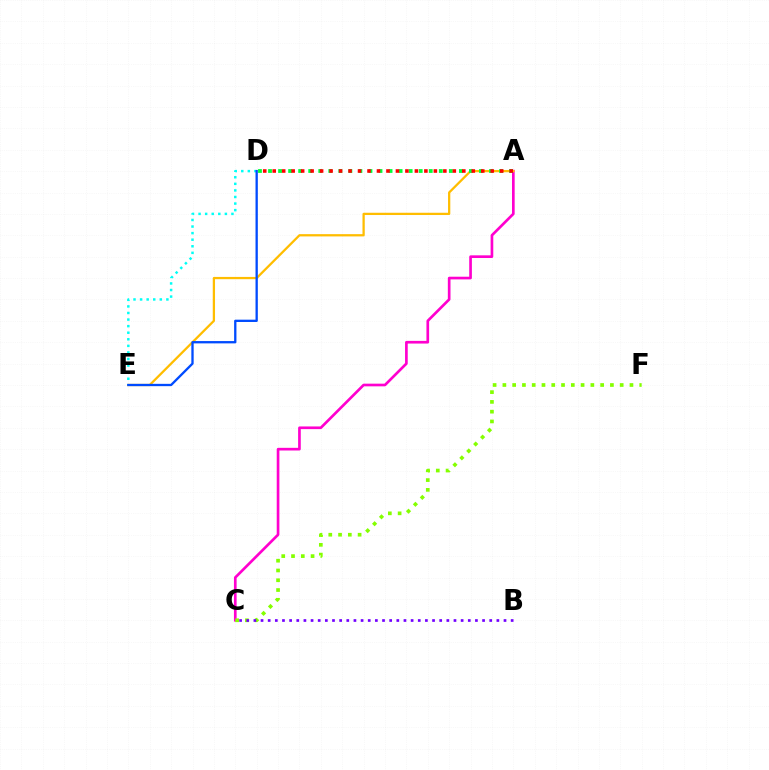{('A', 'C'): [{'color': '#ff00cf', 'line_style': 'solid', 'thickness': 1.92}], ('C', 'F'): [{'color': '#84ff00', 'line_style': 'dotted', 'thickness': 2.66}], ('A', 'E'): [{'color': '#ffbd00', 'line_style': 'solid', 'thickness': 1.63}], ('B', 'C'): [{'color': '#7200ff', 'line_style': 'dotted', 'thickness': 1.94}], ('D', 'E'): [{'color': '#00fff6', 'line_style': 'dotted', 'thickness': 1.79}, {'color': '#004bff', 'line_style': 'solid', 'thickness': 1.66}], ('A', 'D'): [{'color': '#00ff39', 'line_style': 'dotted', 'thickness': 2.73}, {'color': '#ff0000', 'line_style': 'dotted', 'thickness': 2.58}]}